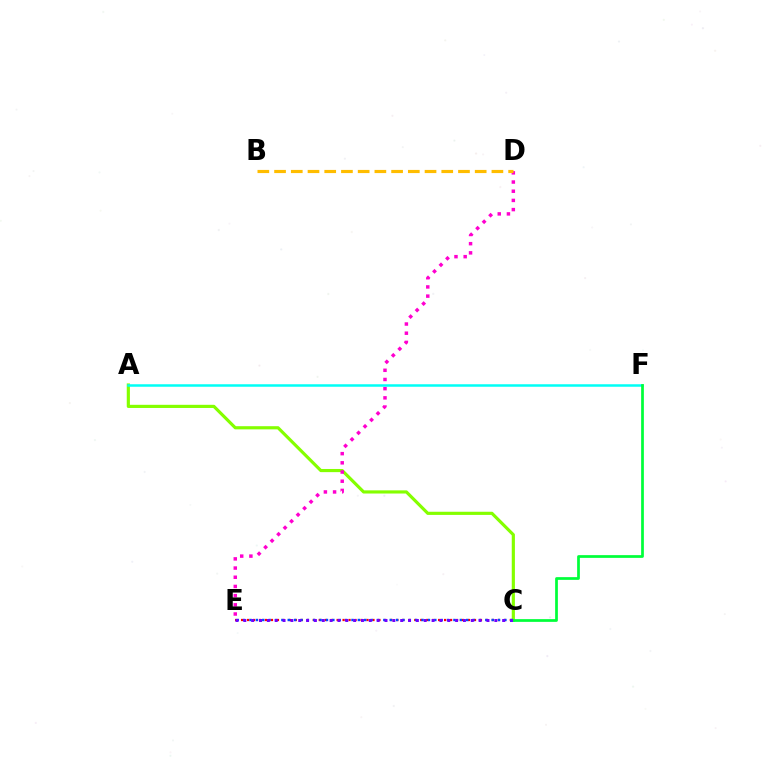{('C', 'E'): [{'color': '#ff0000', 'line_style': 'dotted', 'thickness': 1.62}, {'color': '#004bff', 'line_style': 'dotted', 'thickness': 1.73}, {'color': '#7200ff', 'line_style': 'dotted', 'thickness': 2.13}], ('A', 'C'): [{'color': '#84ff00', 'line_style': 'solid', 'thickness': 2.28}], ('D', 'E'): [{'color': '#ff00cf', 'line_style': 'dotted', 'thickness': 2.5}], ('A', 'F'): [{'color': '#00fff6', 'line_style': 'solid', 'thickness': 1.8}], ('B', 'D'): [{'color': '#ffbd00', 'line_style': 'dashed', 'thickness': 2.27}], ('C', 'F'): [{'color': '#00ff39', 'line_style': 'solid', 'thickness': 1.97}]}